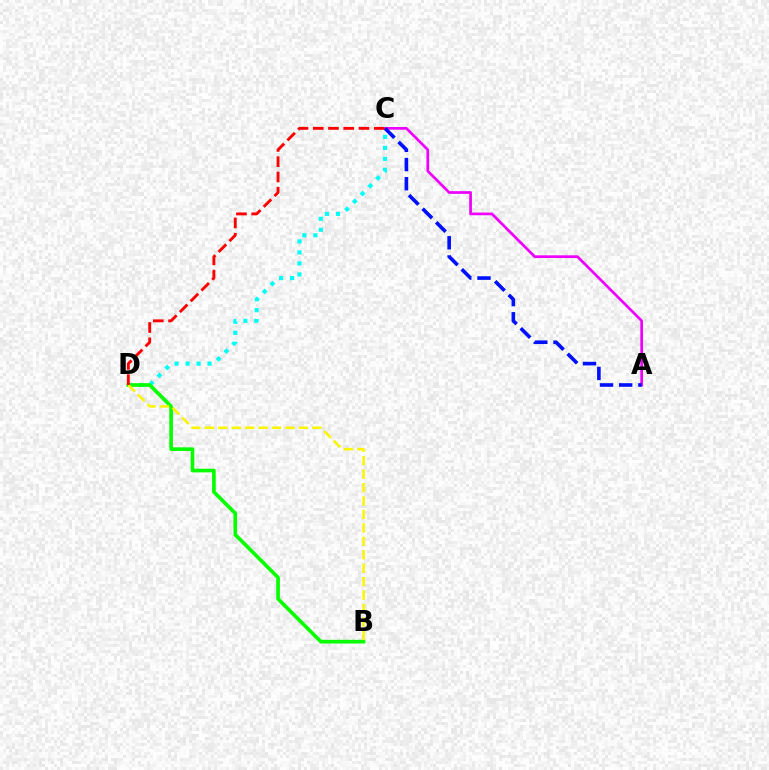{('A', 'C'): [{'color': '#ee00ff', 'line_style': 'solid', 'thickness': 1.95}, {'color': '#0010ff', 'line_style': 'dashed', 'thickness': 2.61}], ('C', 'D'): [{'color': '#00fff6', 'line_style': 'dotted', 'thickness': 2.99}, {'color': '#ff0000', 'line_style': 'dashed', 'thickness': 2.07}], ('B', 'D'): [{'color': '#08ff00', 'line_style': 'solid', 'thickness': 2.64}, {'color': '#fcf500', 'line_style': 'dashed', 'thickness': 1.83}]}